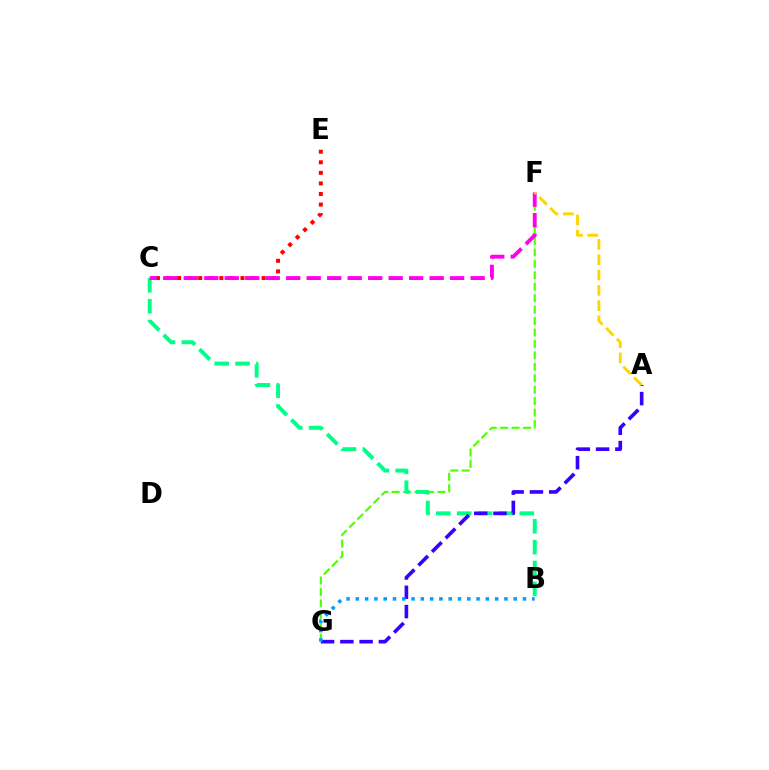{('F', 'G'): [{'color': '#4fff00', 'line_style': 'dashed', 'thickness': 1.55}], ('B', 'C'): [{'color': '#00ff86', 'line_style': 'dashed', 'thickness': 2.83}], ('A', 'G'): [{'color': '#3700ff', 'line_style': 'dashed', 'thickness': 2.62}], ('C', 'E'): [{'color': '#ff0000', 'line_style': 'dotted', 'thickness': 2.87}], ('B', 'G'): [{'color': '#009eff', 'line_style': 'dotted', 'thickness': 2.52}], ('C', 'F'): [{'color': '#ff00ed', 'line_style': 'dashed', 'thickness': 2.78}], ('A', 'F'): [{'color': '#ffd500', 'line_style': 'dashed', 'thickness': 2.08}]}